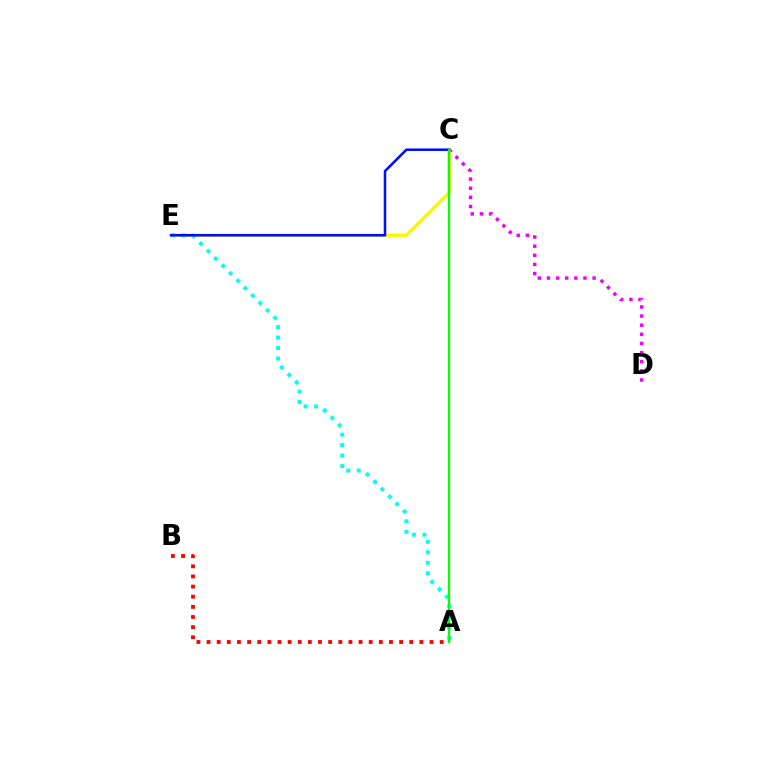{('C', 'D'): [{'color': '#ee00ff', 'line_style': 'dotted', 'thickness': 2.48}], ('C', 'E'): [{'color': '#fcf500', 'line_style': 'solid', 'thickness': 2.32}, {'color': '#0010ff', 'line_style': 'solid', 'thickness': 1.85}], ('A', 'E'): [{'color': '#00fff6', 'line_style': 'dotted', 'thickness': 2.85}], ('A', 'C'): [{'color': '#08ff00', 'line_style': 'solid', 'thickness': 1.67}], ('A', 'B'): [{'color': '#ff0000', 'line_style': 'dotted', 'thickness': 2.75}]}